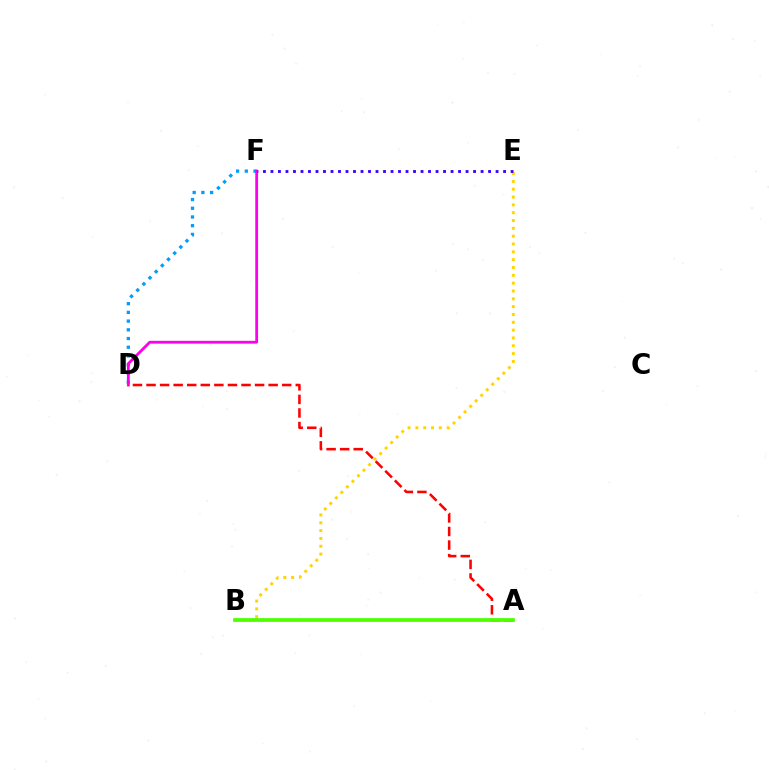{('A', 'B'): [{'color': '#00ff86', 'line_style': 'solid', 'thickness': 1.7}, {'color': '#4fff00', 'line_style': 'solid', 'thickness': 2.66}], ('B', 'E'): [{'color': '#ffd500', 'line_style': 'dotted', 'thickness': 2.13}], ('D', 'F'): [{'color': '#009eff', 'line_style': 'dotted', 'thickness': 2.37}, {'color': '#ff00ed', 'line_style': 'solid', 'thickness': 2.01}], ('A', 'D'): [{'color': '#ff0000', 'line_style': 'dashed', 'thickness': 1.84}], ('E', 'F'): [{'color': '#3700ff', 'line_style': 'dotted', 'thickness': 2.04}]}